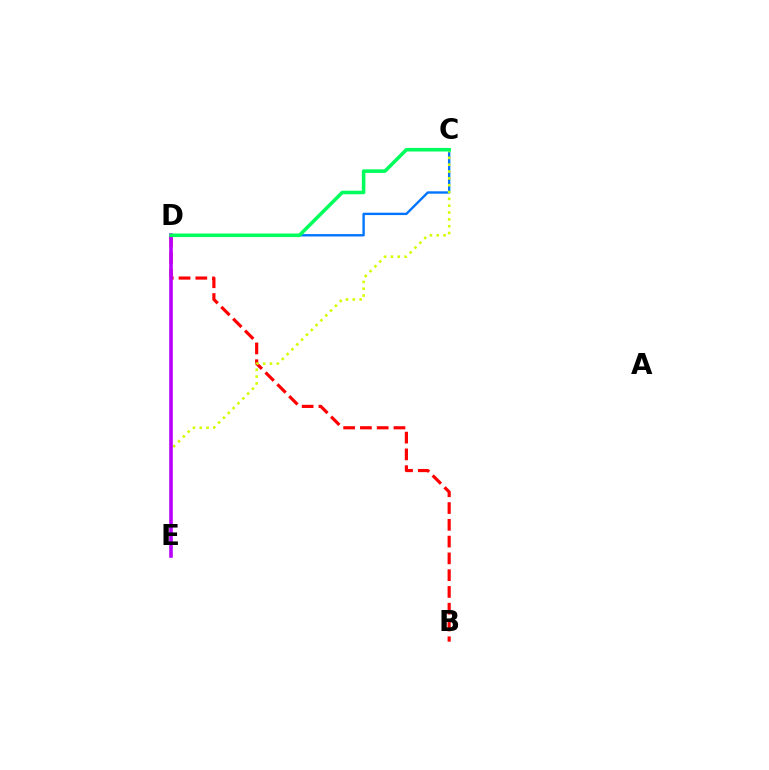{('B', 'D'): [{'color': '#ff0000', 'line_style': 'dashed', 'thickness': 2.28}], ('C', 'D'): [{'color': '#0074ff', 'line_style': 'solid', 'thickness': 1.71}, {'color': '#00ff5c', 'line_style': 'solid', 'thickness': 2.56}], ('C', 'E'): [{'color': '#d1ff00', 'line_style': 'dotted', 'thickness': 1.86}], ('D', 'E'): [{'color': '#b900ff', 'line_style': 'solid', 'thickness': 2.59}]}